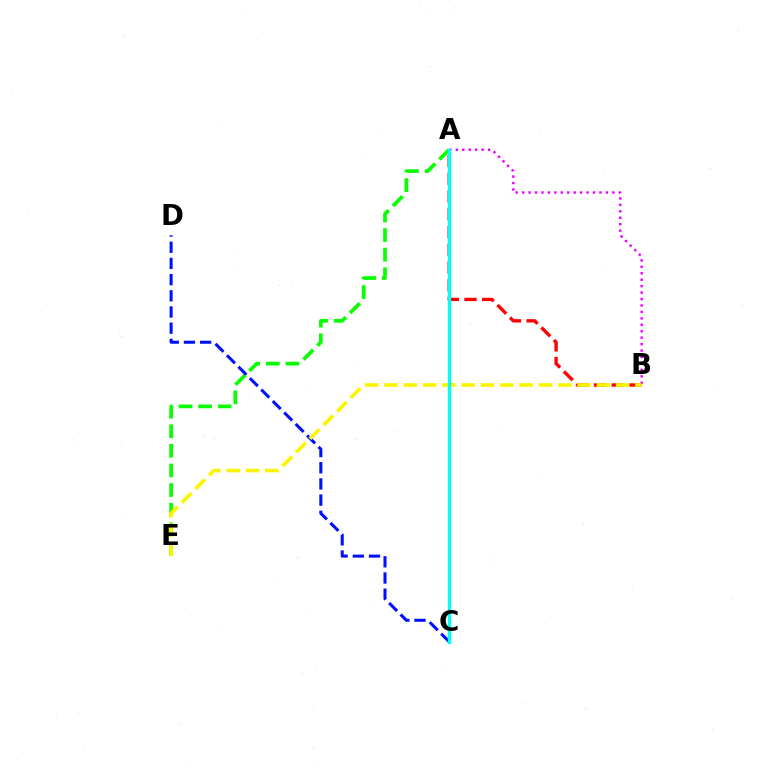{('A', 'E'): [{'color': '#08ff00', 'line_style': 'dashed', 'thickness': 2.66}], ('C', 'D'): [{'color': '#0010ff', 'line_style': 'dashed', 'thickness': 2.2}], ('A', 'B'): [{'color': '#ee00ff', 'line_style': 'dotted', 'thickness': 1.75}, {'color': '#ff0000', 'line_style': 'dashed', 'thickness': 2.41}], ('B', 'E'): [{'color': '#fcf500', 'line_style': 'dashed', 'thickness': 2.62}], ('A', 'C'): [{'color': '#00fff6', 'line_style': 'solid', 'thickness': 2.44}]}